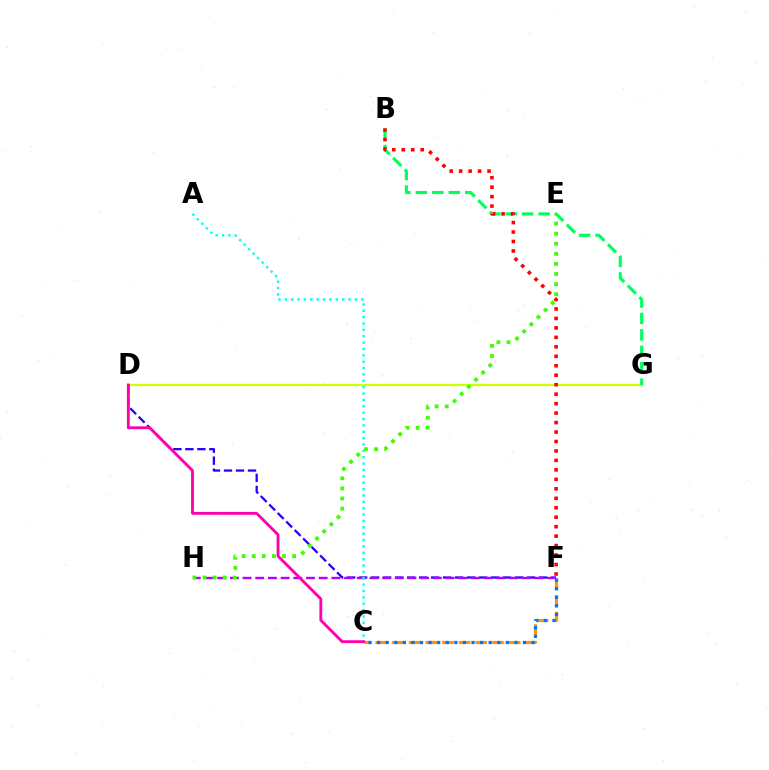{('C', 'F'): [{'color': '#ff9400', 'line_style': 'dashed', 'thickness': 2.27}, {'color': '#0074ff', 'line_style': 'dotted', 'thickness': 2.33}], ('D', 'G'): [{'color': '#d1ff00', 'line_style': 'solid', 'thickness': 1.6}], ('B', 'G'): [{'color': '#00ff5c', 'line_style': 'dashed', 'thickness': 2.23}], ('B', 'F'): [{'color': '#ff0000', 'line_style': 'dotted', 'thickness': 2.57}], ('D', 'F'): [{'color': '#2500ff', 'line_style': 'dashed', 'thickness': 1.63}], ('F', 'H'): [{'color': '#b900ff', 'line_style': 'dashed', 'thickness': 1.72}], ('A', 'C'): [{'color': '#00fff6', 'line_style': 'dotted', 'thickness': 1.73}], ('C', 'D'): [{'color': '#ff00ac', 'line_style': 'solid', 'thickness': 2.05}], ('E', 'H'): [{'color': '#3dff00', 'line_style': 'dotted', 'thickness': 2.74}]}